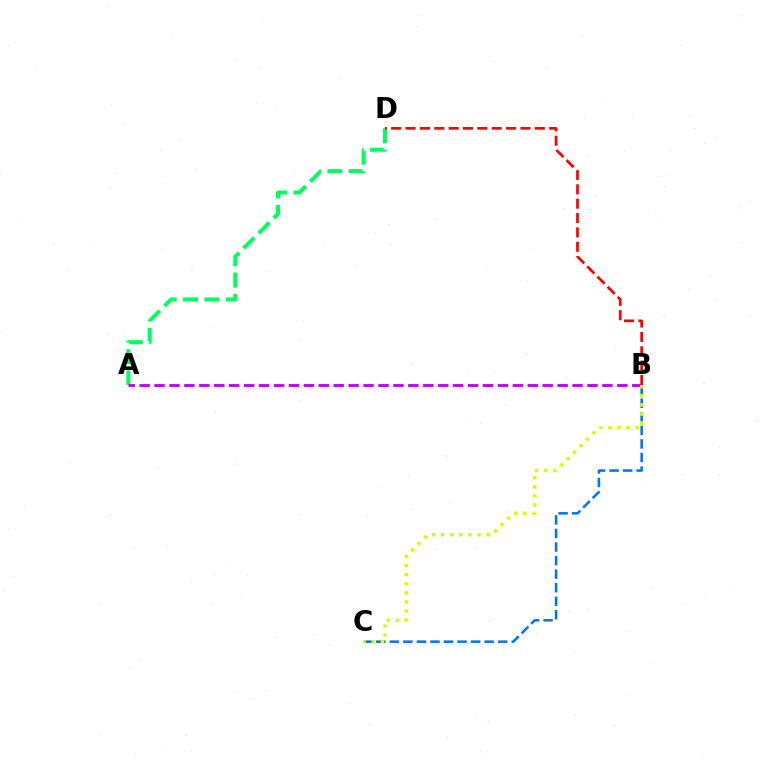{('A', 'D'): [{'color': '#00ff5c', 'line_style': 'dashed', 'thickness': 2.9}], ('A', 'B'): [{'color': '#b900ff', 'line_style': 'dashed', 'thickness': 2.03}], ('B', 'D'): [{'color': '#ff0000', 'line_style': 'dashed', 'thickness': 1.95}], ('B', 'C'): [{'color': '#0074ff', 'line_style': 'dashed', 'thickness': 1.84}, {'color': '#d1ff00', 'line_style': 'dotted', 'thickness': 2.47}]}